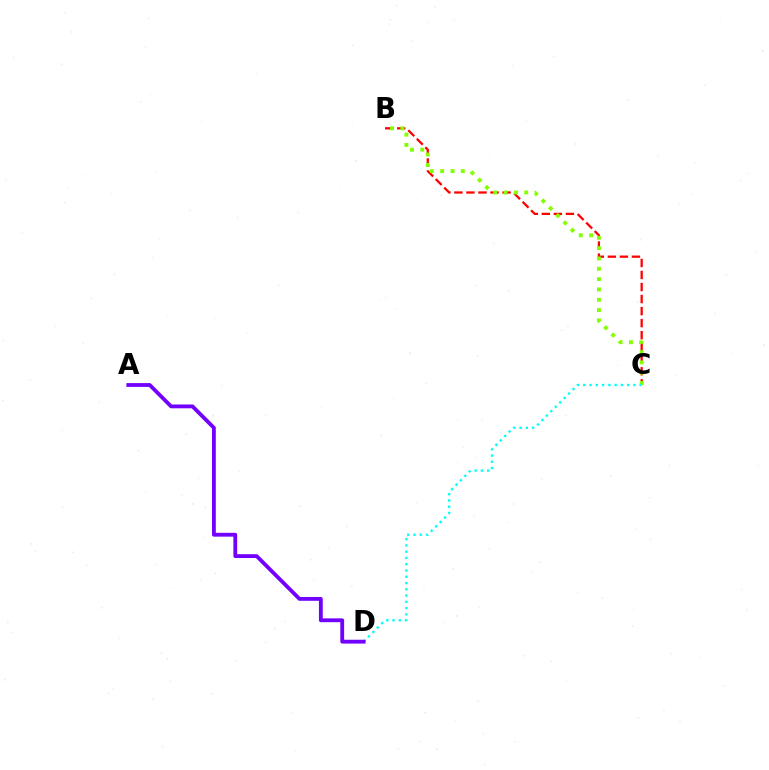{('B', 'C'): [{'color': '#ff0000', 'line_style': 'dashed', 'thickness': 1.63}, {'color': '#84ff00', 'line_style': 'dotted', 'thickness': 2.8}], ('C', 'D'): [{'color': '#00fff6', 'line_style': 'dotted', 'thickness': 1.7}], ('A', 'D'): [{'color': '#7200ff', 'line_style': 'solid', 'thickness': 2.75}]}